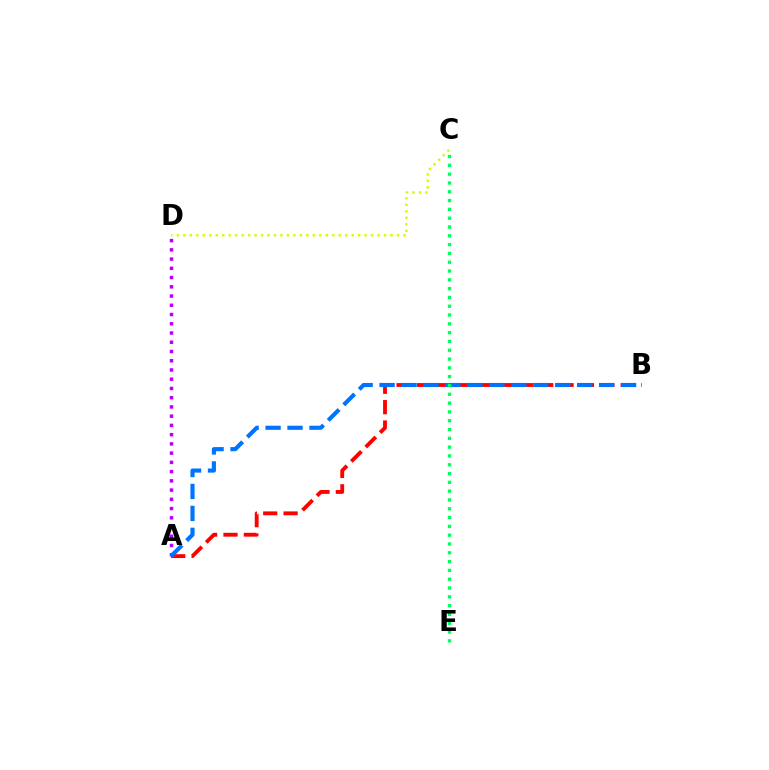{('A', 'D'): [{'color': '#b900ff', 'line_style': 'dotted', 'thickness': 2.51}], ('A', 'B'): [{'color': '#ff0000', 'line_style': 'dashed', 'thickness': 2.77}, {'color': '#0074ff', 'line_style': 'dashed', 'thickness': 2.98}], ('C', 'D'): [{'color': '#d1ff00', 'line_style': 'dotted', 'thickness': 1.76}], ('C', 'E'): [{'color': '#00ff5c', 'line_style': 'dotted', 'thickness': 2.39}]}